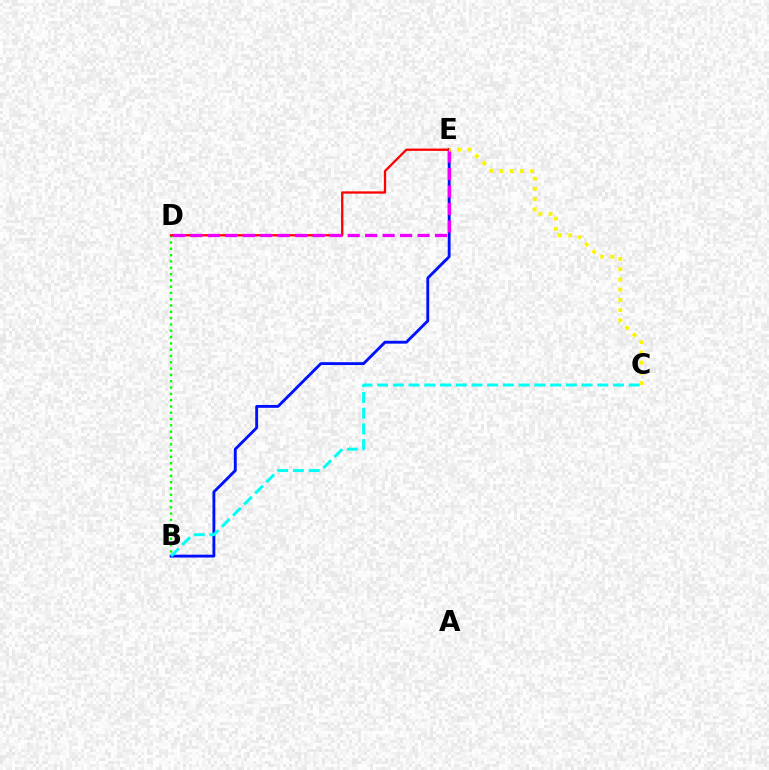{('B', 'D'): [{'color': '#08ff00', 'line_style': 'dotted', 'thickness': 1.71}], ('B', 'E'): [{'color': '#0010ff', 'line_style': 'solid', 'thickness': 2.06}], ('B', 'C'): [{'color': '#00fff6', 'line_style': 'dashed', 'thickness': 2.14}], ('D', 'E'): [{'color': '#ff0000', 'line_style': 'solid', 'thickness': 1.65}, {'color': '#ee00ff', 'line_style': 'dashed', 'thickness': 2.37}], ('C', 'E'): [{'color': '#fcf500', 'line_style': 'dotted', 'thickness': 2.78}]}